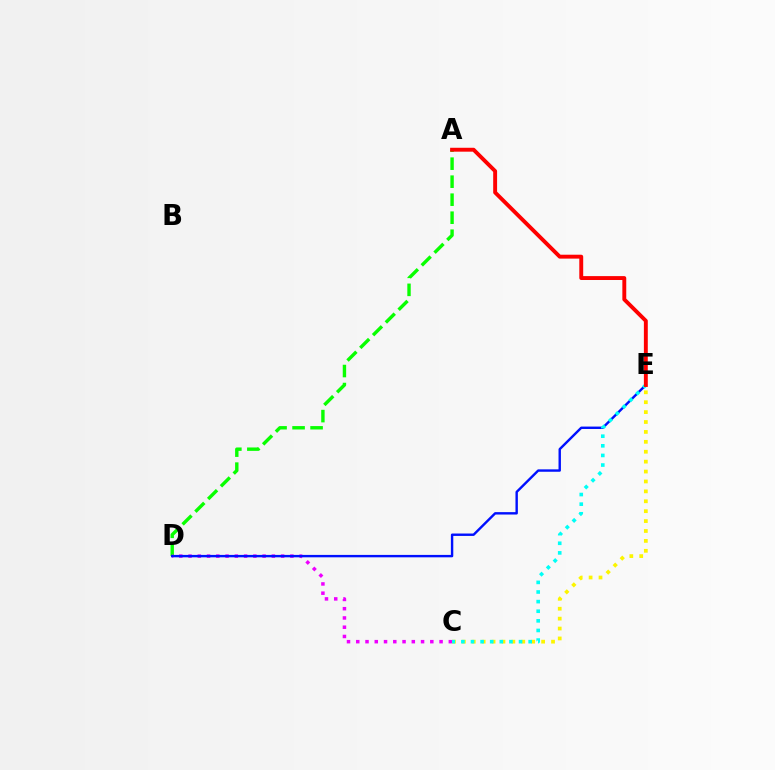{('A', 'D'): [{'color': '#08ff00', 'line_style': 'dashed', 'thickness': 2.45}], ('C', 'E'): [{'color': '#fcf500', 'line_style': 'dotted', 'thickness': 2.69}, {'color': '#00fff6', 'line_style': 'dotted', 'thickness': 2.61}], ('C', 'D'): [{'color': '#ee00ff', 'line_style': 'dotted', 'thickness': 2.52}], ('D', 'E'): [{'color': '#0010ff', 'line_style': 'solid', 'thickness': 1.73}], ('A', 'E'): [{'color': '#ff0000', 'line_style': 'solid', 'thickness': 2.81}]}